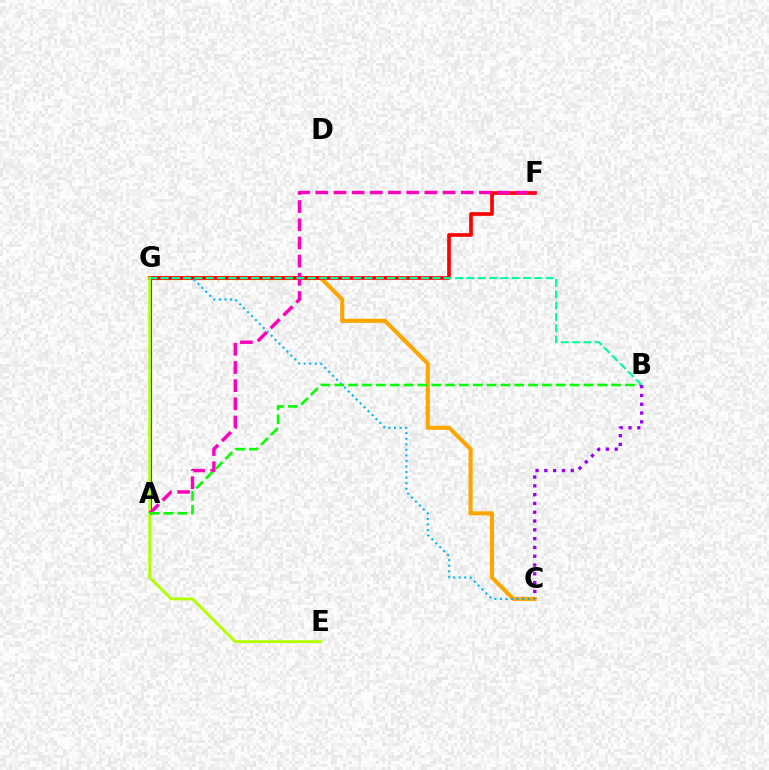{('C', 'G'): [{'color': '#ffa500', 'line_style': 'solid', 'thickness': 2.94}, {'color': '#00b5ff', 'line_style': 'dotted', 'thickness': 1.51}], ('F', 'G'): [{'color': '#ff0000', 'line_style': 'solid', 'thickness': 2.65}], ('A', 'G'): [{'color': '#0010ff', 'line_style': 'solid', 'thickness': 2.13}], ('E', 'G'): [{'color': '#b3ff00', 'line_style': 'solid', 'thickness': 2.07}], ('A', 'F'): [{'color': '#ff00bd', 'line_style': 'dashed', 'thickness': 2.47}], ('A', 'B'): [{'color': '#08ff00', 'line_style': 'dashed', 'thickness': 1.88}], ('B', 'G'): [{'color': '#00ff9d', 'line_style': 'dashed', 'thickness': 1.54}], ('B', 'C'): [{'color': '#9b00ff', 'line_style': 'dotted', 'thickness': 2.39}]}